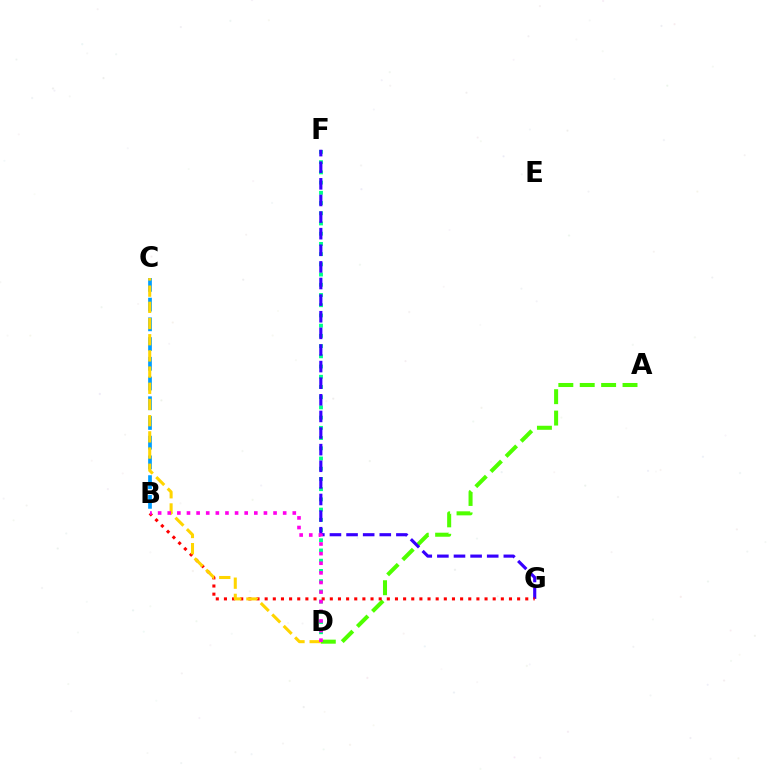{('D', 'F'): [{'color': '#00ff86', 'line_style': 'dotted', 'thickness': 2.78}], ('B', 'C'): [{'color': '#009eff', 'line_style': 'dashed', 'thickness': 2.68}], ('A', 'D'): [{'color': '#4fff00', 'line_style': 'dashed', 'thickness': 2.91}], ('F', 'G'): [{'color': '#3700ff', 'line_style': 'dashed', 'thickness': 2.26}], ('B', 'G'): [{'color': '#ff0000', 'line_style': 'dotted', 'thickness': 2.21}], ('C', 'D'): [{'color': '#ffd500', 'line_style': 'dashed', 'thickness': 2.2}], ('B', 'D'): [{'color': '#ff00ed', 'line_style': 'dotted', 'thickness': 2.61}]}